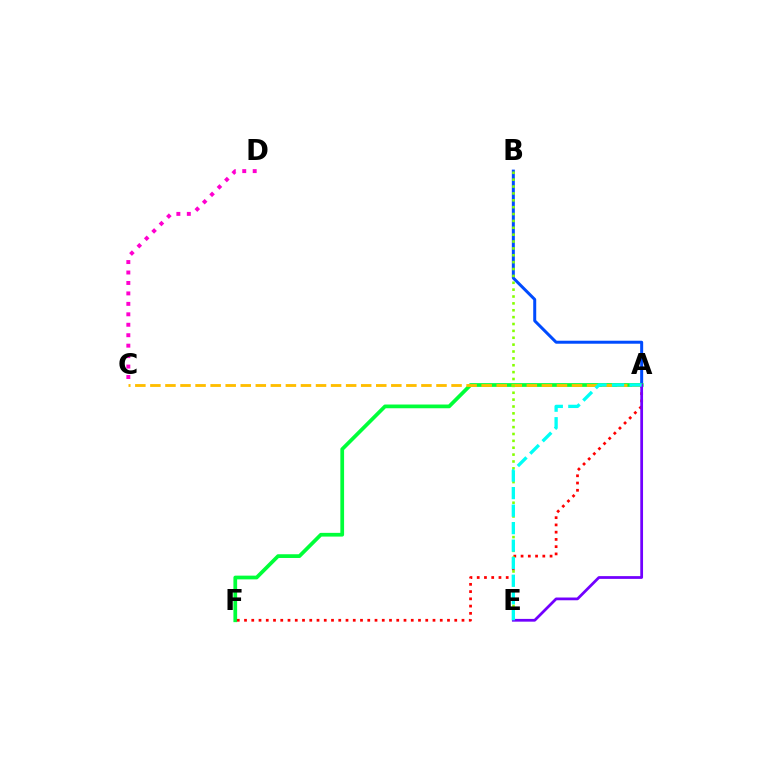{('A', 'B'): [{'color': '#004bff', 'line_style': 'solid', 'thickness': 2.16}], ('A', 'F'): [{'color': '#00ff39', 'line_style': 'solid', 'thickness': 2.68}, {'color': '#ff0000', 'line_style': 'dotted', 'thickness': 1.97}], ('A', 'C'): [{'color': '#ffbd00', 'line_style': 'dashed', 'thickness': 2.05}], ('C', 'D'): [{'color': '#ff00cf', 'line_style': 'dotted', 'thickness': 2.84}], ('B', 'E'): [{'color': '#84ff00', 'line_style': 'dotted', 'thickness': 1.87}], ('A', 'E'): [{'color': '#7200ff', 'line_style': 'solid', 'thickness': 1.98}, {'color': '#00fff6', 'line_style': 'dashed', 'thickness': 2.38}]}